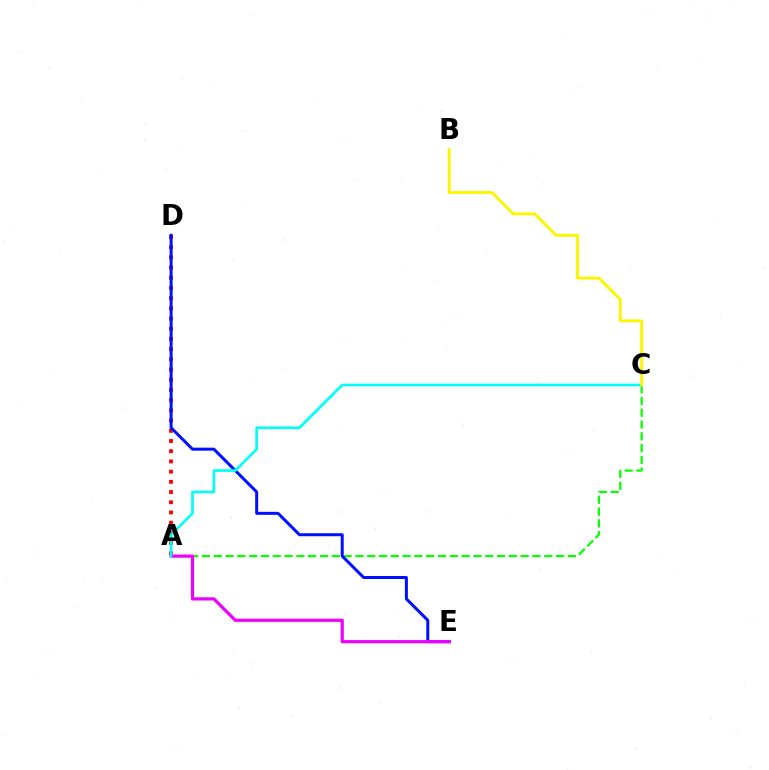{('A', 'C'): [{'color': '#08ff00', 'line_style': 'dashed', 'thickness': 1.6}, {'color': '#00fff6', 'line_style': 'solid', 'thickness': 1.92}], ('A', 'D'): [{'color': '#ff0000', 'line_style': 'dotted', 'thickness': 2.77}], ('D', 'E'): [{'color': '#0010ff', 'line_style': 'solid', 'thickness': 2.16}], ('A', 'E'): [{'color': '#ee00ff', 'line_style': 'solid', 'thickness': 2.3}], ('B', 'C'): [{'color': '#fcf500', 'line_style': 'solid', 'thickness': 2.08}]}